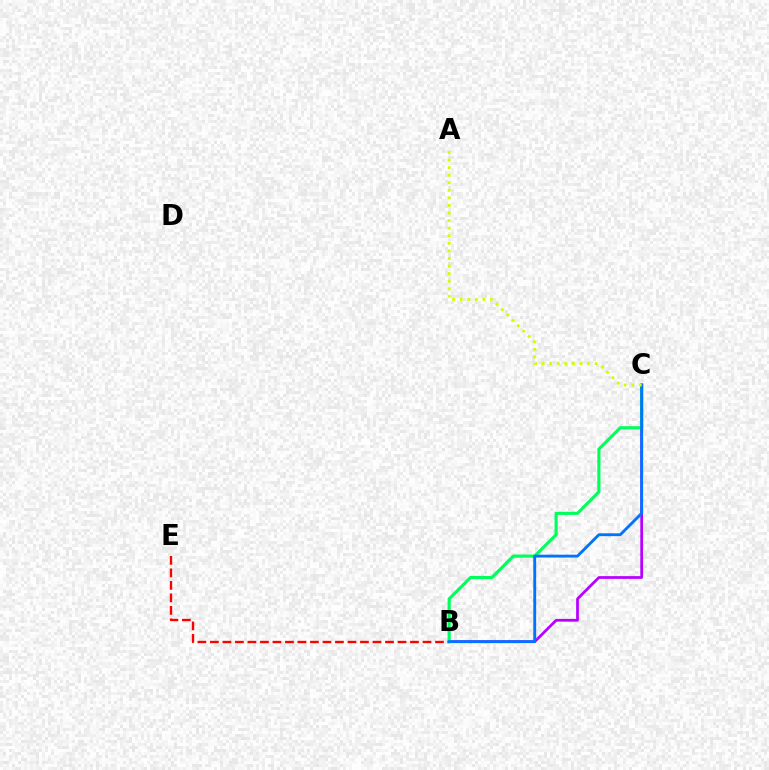{('B', 'C'): [{'color': '#b900ff', 'line_style': 'solid', 'thickness': 1.97}, {'color': '#00ff5c', 'line_style': 'solid', 'thickness': 2.26}, {'color': '#0074ff', 'line_style': 'solid', 'thickness': 2.06}], ('B', 'E'): [{'color': '#ff0000', 'line_style': 'dashed', 'thickness': 1.7}], ('A', 'C'): [{'color': '#d1ff00', 'line_style': 'dotted', 'thickness': 2.06}]}